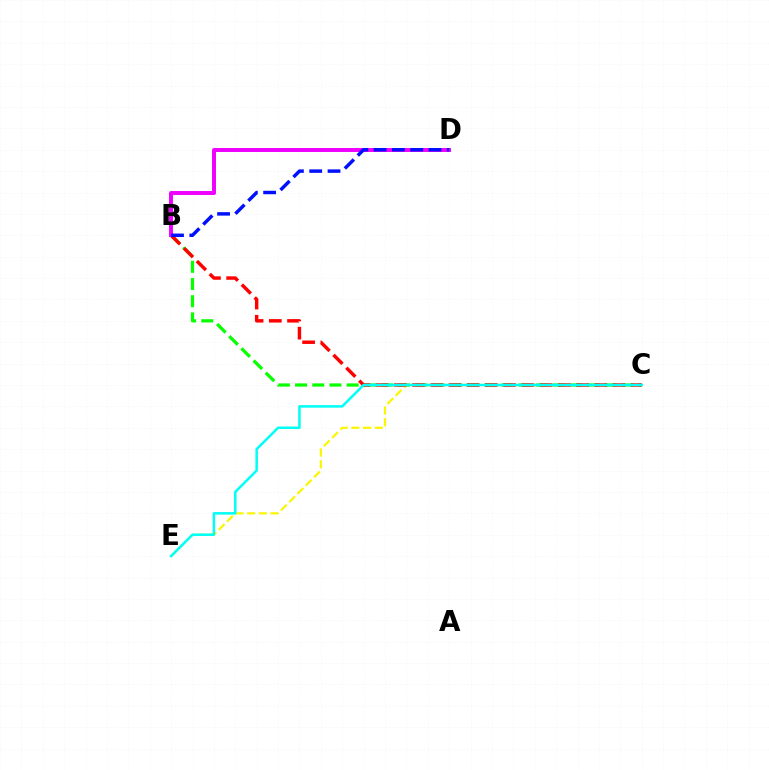{('B', 'C'): [{'color': '#08ff00', 'line_style': 'dashed', 'thickness': 2.34}, {'color': '#ff0000', 'line_style': 'dashed', 'thickness': 2.48}], ('C', 'E'): [{'color': '#fcf500', 'line_style': 'dashed', 'thickness': 1.59}, {'color': '#00fff6', 'line_style': 'solid', 'thickness': 1.82}], ('B', 'D'): [{'color': '#ee00ff', 'line_style': 'solid', 'thickness': 2.84}, {'color': '#0010ff', 'line_style': 'dashed', 'thickness': 2.49}]}